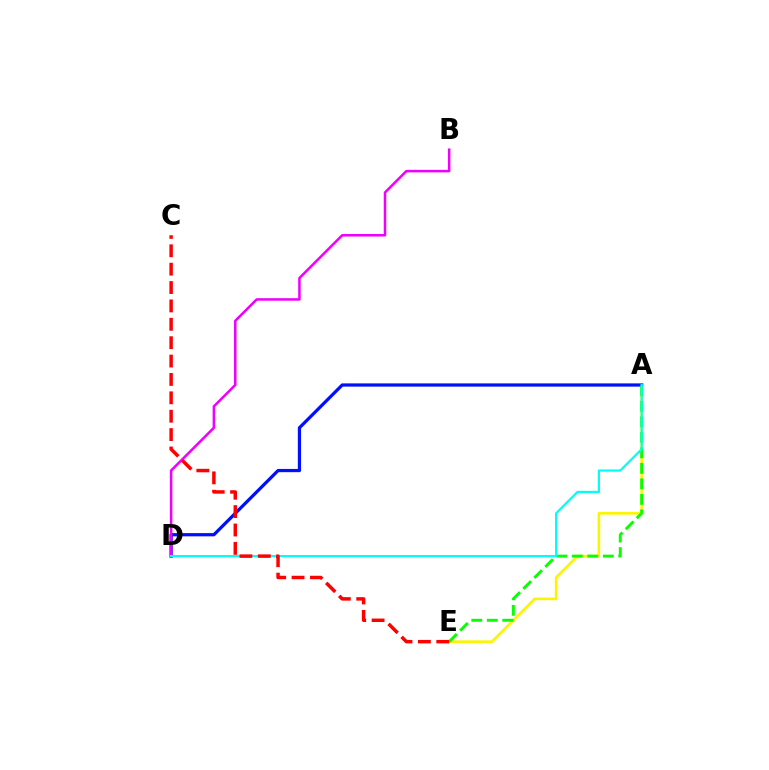{('A', 'E'): [{'color': '#fcf500', 'line_style': 'solid', 'thickness': 1.89}, {'color': '#08ff00', 'line_style': 'dashed', 'thickness': 2.11}], ('A', 'D'): [{'color': '#0010ff', 'line_style': 'solid', 'thickness': 2.33}, {'color': '#00fff6', 'line_style': 'solid', 'thickness': 1.61}], ('B', 'D'): [{'color': '#ee00ff', 'line_style': 'solid', 'thickness': 1.82}], ('C', 'E'): [{'color': '#ff0000', 'line_style': 'dashed', 'thickness': 2.5}]}